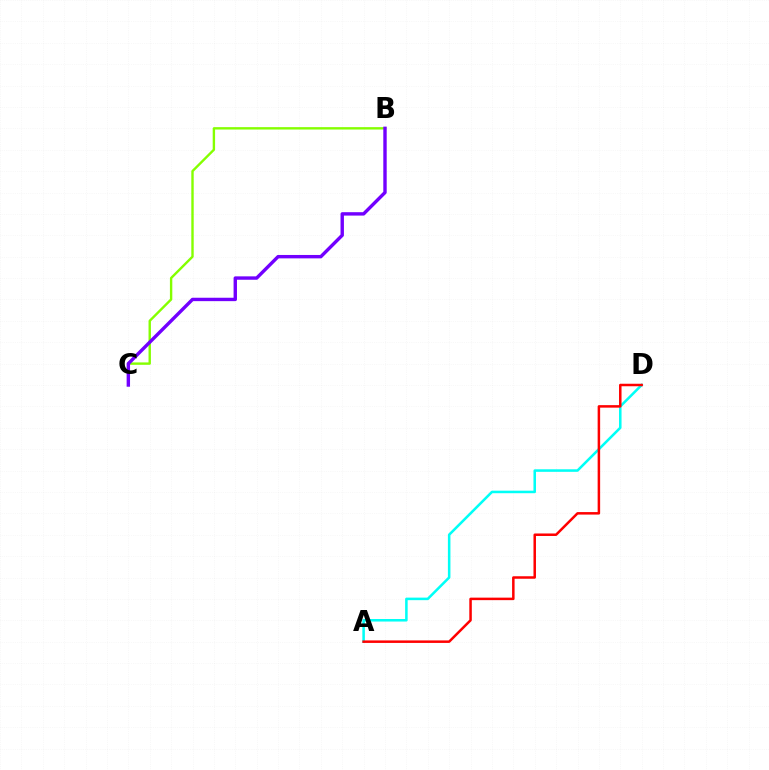{('A', 'D'): [{'color': '#00fff6', 'line_style': 'solid', 'thickness': 1.83}, {'color': '#ff0000', 'line_style': 'solid', 'thickness': 1.8}], ('B', 'C'): [{'color': '#84ff00', 'line_style': 'solid', 'thickness': 1.72}, {'color': '#7200ff', 'line_style': 'solid', 'thickness': 2.45}]}